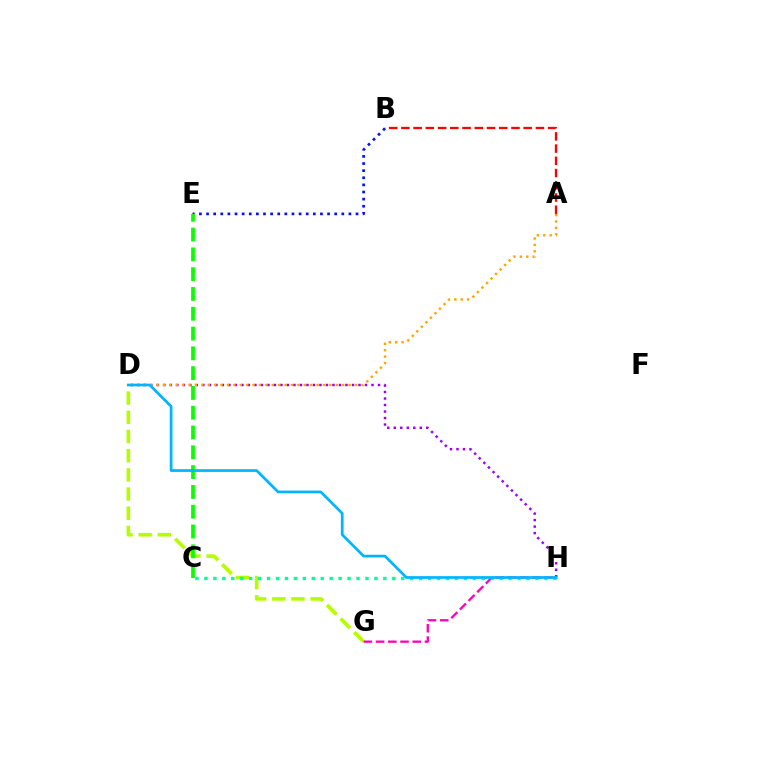{('D', 'H'): [{'color': '#9b00ff', 'line_style': 'dotted', 'thickness': 1.77}, {'color': '#00b5ff', 'line_style': 'solid', 'thickness': 1.96}], ('D', 'G'): [{'color': '#b3ff00', 'line_style': 'dashed', 'thickness': 2.61}], ('A', 'B'): [{'color': '#ff0000', 'line_style': 'dashed', 'thickness': 1.66}], ('A', 'D'): [{'color': '#ffa500', 'line_style': 'dotted', 'thickness': 1.74}], ('G', 'H'): [{'color': '#ff00bd', 'line_style': 'dashed', 'thickness': 1.66}], ('B', 'E'): [{'color': '#0010ff', 'line_style': 'dotted', 'thickness': 1.93}], ('C', 'H'): [{'color': '#00ff9d', 'line_style': 'dotted', 'thickness': 2.43}], ('C', 'E'): [{'color': '#08ff00', 'line_style': 'dashed', 'thickness': 2.69}]}